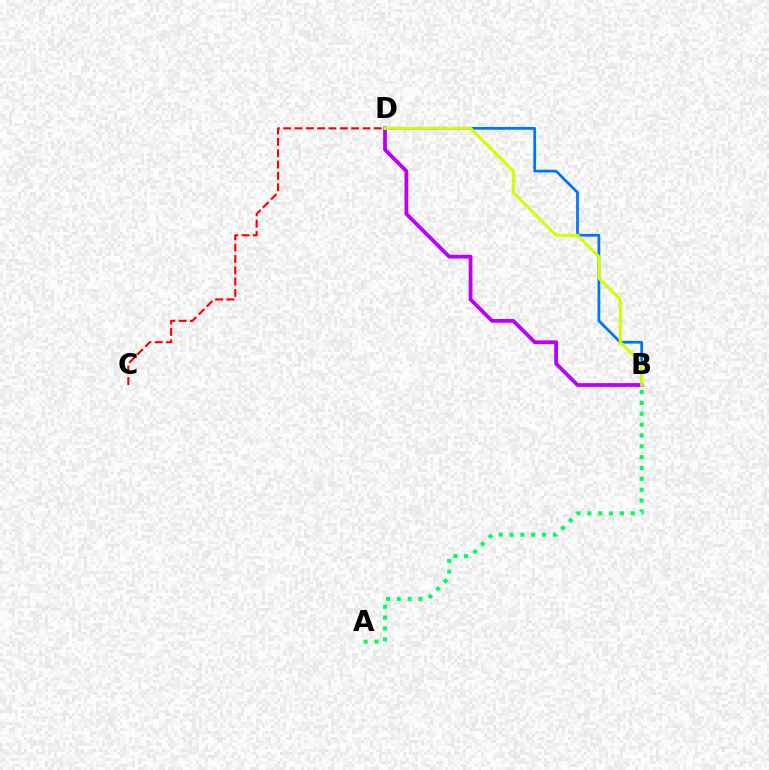{('B', 'D'): [{'color': '#0074ff', 'line_style': 'solid', 'thickness': 1.98}, {'color': '#b900ff', 'line_style': 'solid', 'thickness': 2.71}, {'color': '#d1ff00', 'line_style': 'solid', 'thickness': 2.18}], ('C', 'D'): [{'color': '#ff0000', 'line_style': 'dashed', 'thickness': 1.54}], ('A', 'B'): [{'color': '#00ff5c', 'line_style': 'dotted', 'thickness': 2.95}]}